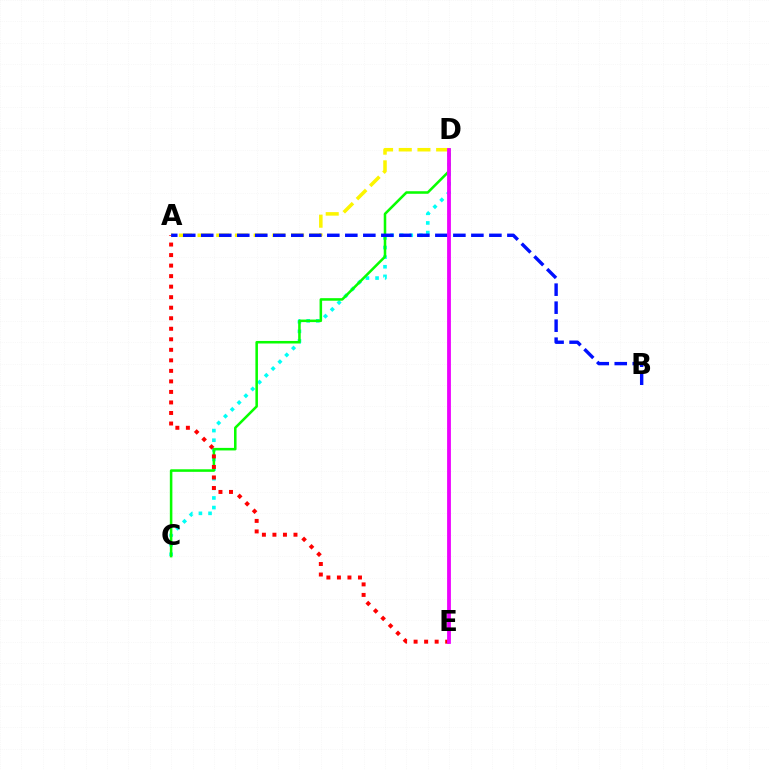{('C', 'D'): [{'color': '#00fff6', 'line_style': 'dotted', 'thickness': 2.61}, {'color': '#08ff00', 'line_style': 'solid', 'thickness': 1.83}], ('A', 'E'): [{'color': '#ff0000', 'line_style': 'dotted', 'thickness': 2.86}], ('A', 'D'): [{'color': '#fcf500', 'line_style': 'dashed', 'thickness': 2.54}], ('A', 'B'): [{'color': '#0010ff', 'line_style': 'dashed', 'thickness': 2.45}], ('D', 'E'): [{'color': '#ee00ff', 'line_style': 'solid', 'thickness': 2.73}]}